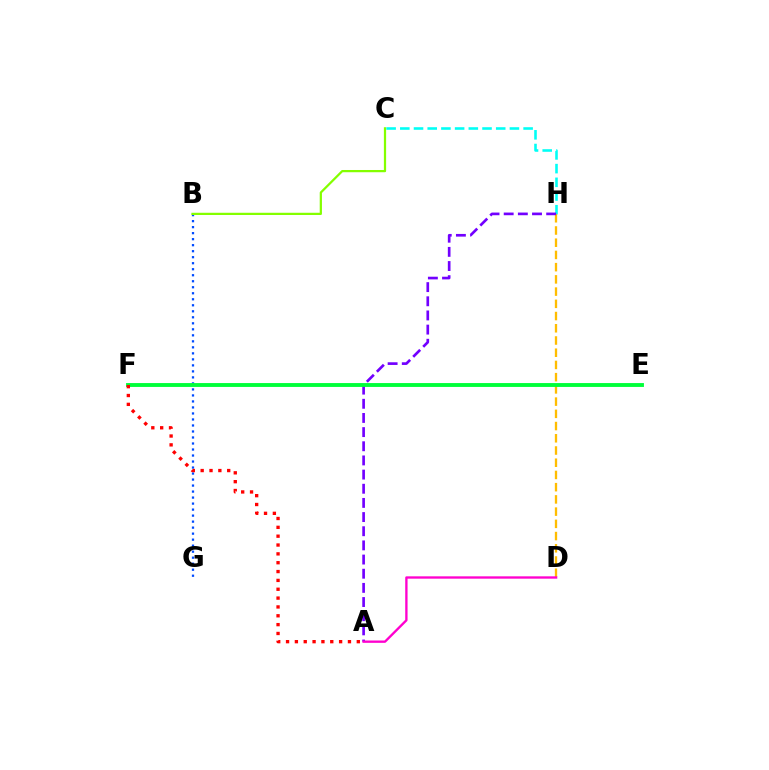{('B', 'G'): [{'color': '#004bff', 'line_style': 'dotted', 'thickness': 1.63}], ('C', 'H'): [{'color': '#00fff6', 'line_style': 'dashed', 'thickness': 1.86}], ('D', 'H'): [{'color': '#ffbd00', 'line_style': 'dashed', 'thickness': 1.66}], ('A', 'H'): [{'color': '#7200ff', 'line_style': 'dashed', 'thickness': 1.92}], ('E', 'F'): [{'color': '#00ff39', 'line_style': 'solid', 'thickness': 2.79}], ('A', 'F'): [{'color': '#ff0000', 'line_style': 'dotted', 'thickness': 2.4}], ('A', 'D'): [{'color': '#ff00cf', 'line_style': 'solid', 'thickness': 1.69}], ('B', 'C'): [{'color': '#84ff00', 'line_style': 'solid', 'thickness': 1.61}]}